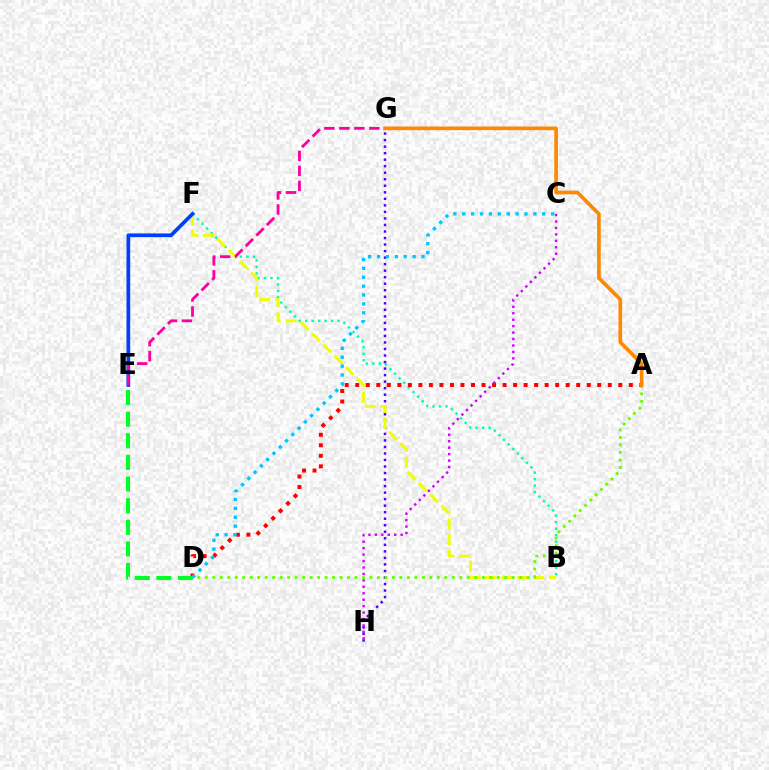{('B', 'F'): [{'color': '#00ffaf', 'line_style': 'dotted', 'thickness': 1.76}, {'color': '#eeff00', 'line_style': 'dashed', 'thickness': 2.16}], ('G', 'H'): [{'color': '#4f00ff', 'line_style': 'dotted', 'thickness': 1.77}], ('A', 'D'): [{'color': '#ff0000', 'line_style': 'dotted', 'thickness': 2.86}, {'color': '#66ff00', 'line_style': 'dotted', 'thickness': 2.03}], ('D', 'E'): [{'color': '#00ff27', 'line_style': 'dashed', 'thickness': 2.94}], ('E', 'F'): [{'color': '#003fff', 'line_style': 'solid', 'thickness': 2.66}], ('E', 'G'): [{'color': '#ff00a0', 'line_style': 'dashed', 'thickness': 2.04}], ('C', 'D'): [{'color': '#00c7ff', 'line_style': 'dotted', 'thickness': 2.41}], ('A', 'G'): [{'color': '#ff8800', 'line_style': 'solid', 'thickness': 2.65}], ('C', 'H'): [{'color': '#d600ff', 'line_style': 'dotted', 'thickness': 1.75}]}